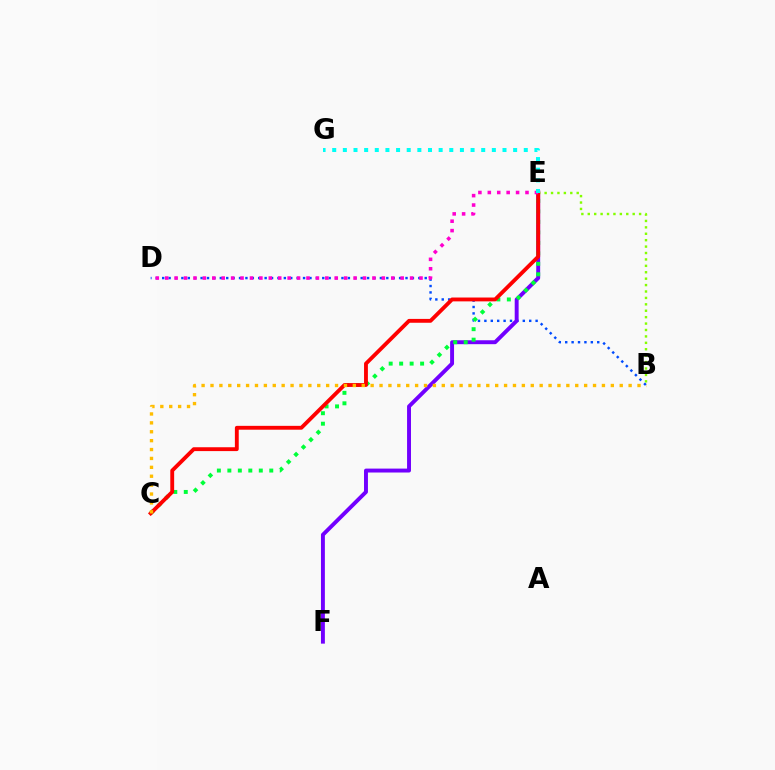{('B', 'D'): [{'color': '#004bff', 'line_style': 'dotted', 'thickness': 1.74}], ('E', 'F'): [{'color': '#7200ff', 'line_style': 'solid', 'thickness': 2.82}], ('B', 'E'): [{'color': '#84ff00', 'line_style': 'dotted', 'thickness': 1.74}], ('C', 'E'): [{'color': '#00ff39', 'line_style': 'dotted', 'thickness': 2.85}, {'color': '#ff0000', 'line_style': 'solid', 'thickness': 2.77}], ('D', 'E'): [{'color': '#ff00cf', 'line_style': 'dotted', 'thickness': 2.56}], ('B', 'C'): [{'color': '#ffbd00', 'line_style': 'dotted', 'thickness': 2.42}], ('E', 'G'): [{'color': '#00fff6', 'line_style': 'dotted', 'thickness': 2.89}]}